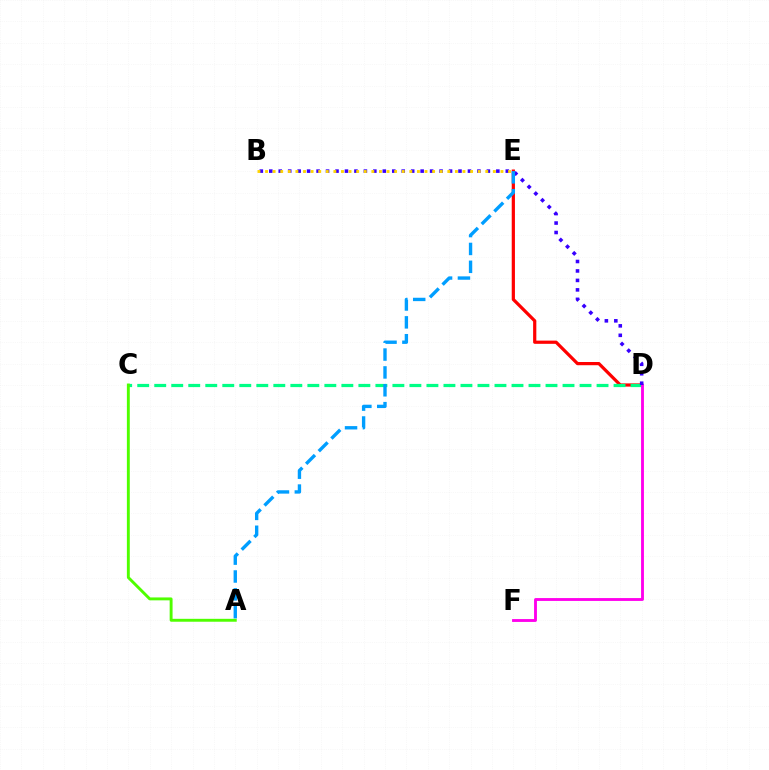{('D', 'E'): [{'color': '#ff0000', 'line_style': 'solid', 'thickness': 2.31}], ('C', 'D'): [{'color': '#00ff86', 'line_style': 'dashed', 'thickness': 2.31}], ('D', 'F'): [{'color': '#ff00ed', 'line_style': 'solid', 'thickness': 2.06}], ('B', 'D'): [{'color': '#3700ff', 'line_style': 'dotted', 'thickness': 2.57}], ('B', 'E'): [{'color': '#ffd500', 'line_style': 'dotted', 'thickness': 2.06}], ('A', 'E'): [{'color': '#009eff', 'line_style': 'dashed', 'thickness': 2.43}], ('A', 'C'): [{'color': '#4fff00', 'line_style': 'solid', 'thickness': 2.09}]}